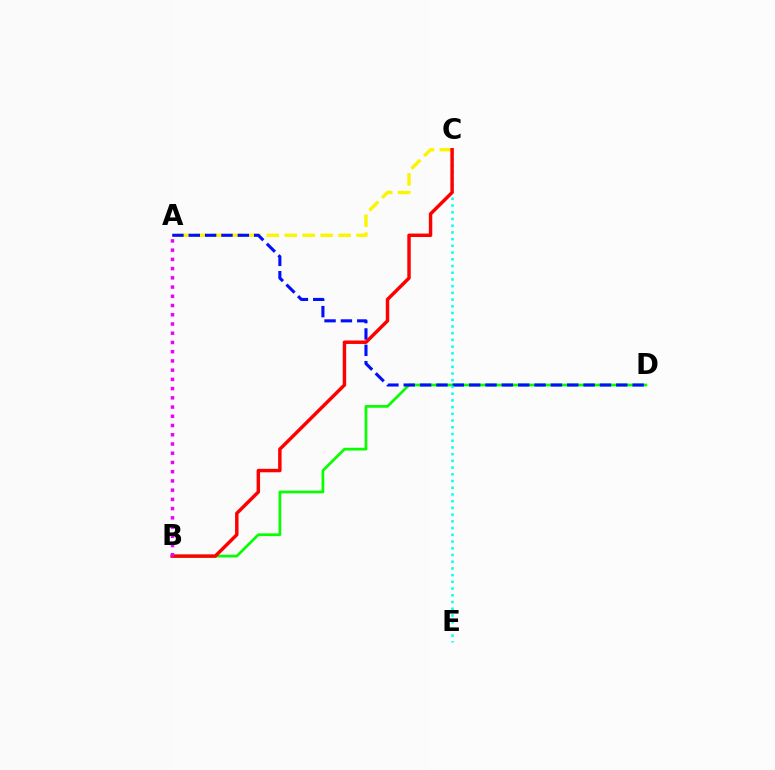{('A', 'C'): [{'color': '#fcf500', 'line_style': 'dashed', 'thickness': 2.44}], ('B', 'D'): [{'color': '#08ff00', 'line_style': 'solid', 'thickness': 1.97}], ('A', 'D'): [{'color': '#0010ff', 'line_style': 'dashed', 'thickness': 2.22}], ('C', 'E'): [{'color': '#00fff6', 'line_style': 'dotted', 'thickness': 1.83}], ('B', 'C'): [{'color': '#ff0000', 'line_style': 'solid', 'thickness': 2.48}], ('A', 'B'): [{'color': '#ee00ff', 'line_style': 'dotted', 'thickness': 2.51}]}